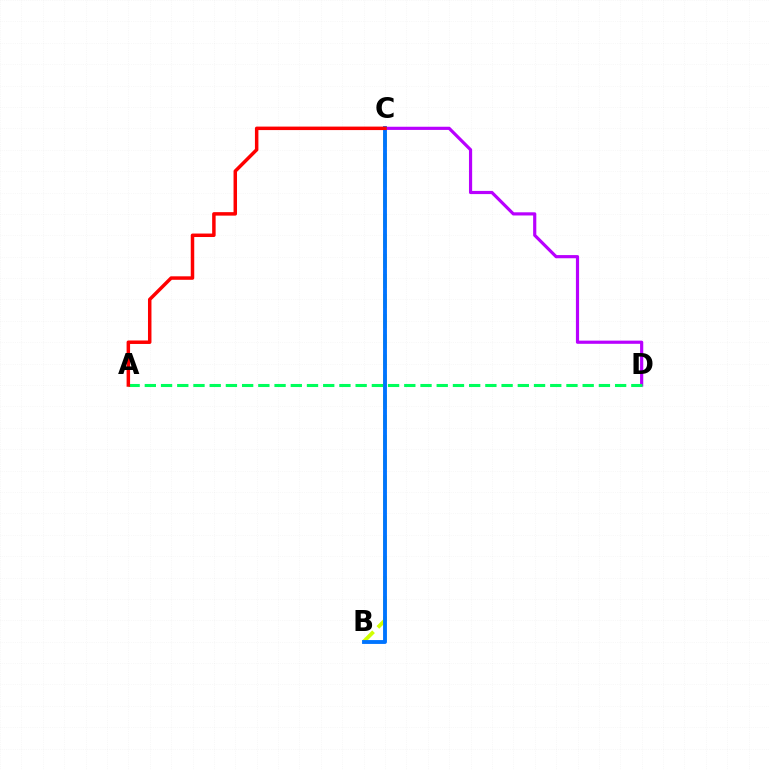{('C', 'D'): [{'color': '#b900ff', 'line_style': 'solid', 'thickness': 2.29}], ('B', 'C'): [{'color': '#d1ff00', 'line_style': 'dashed', 'thickness': 2.74}, {'color': '#0074ff', 'line_style': 'solid', 'thickness': 2.79}], ('A', 'D'): [{'color': '#00ff5c', 'line_style': 'dashed', 'thickness': 2.2}], ('A', 'C'): [{'color': '#ff0000', 'line_style': 'solid', 'thickness': 2.51}]}